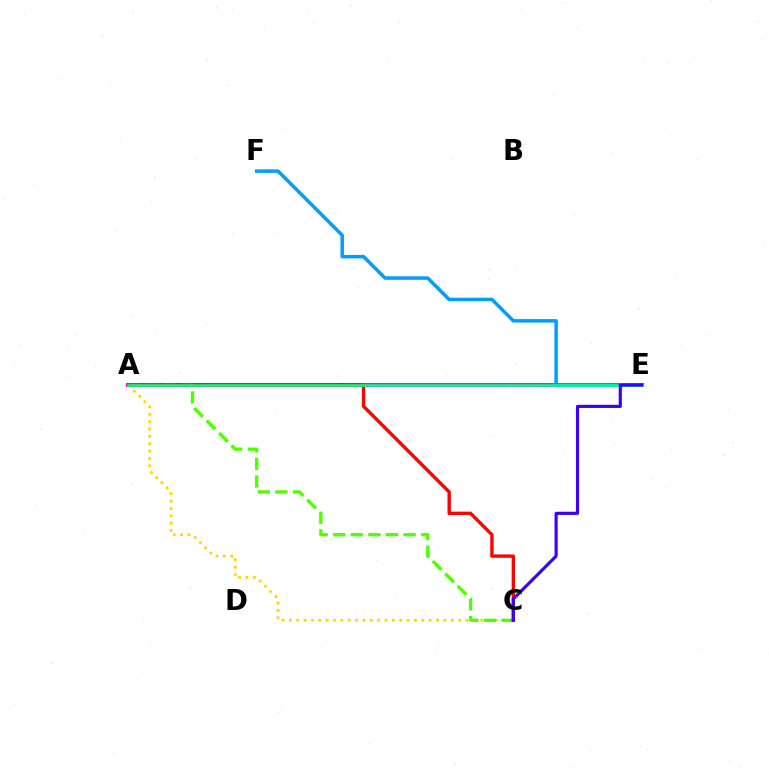{('A', 'E'): [{'color': '#ff00ed', 'line_style': 'solid', 'thickness': 2.81}, {'color': '#00ff86', 'line_style': 'solid', 'thickness': 1.88}], ('E', 'F'): [{'color': '#009eff', 'line_style': 'solid', 'thickness': 2.52}], ('A', 'C'): [{'color': '#ffd500', 'line_style': 'dotted', 'thickness': 2.0}, {'color': '#4fff00', 'line_style': 'dashed', 'thickness': 2.39}, {'color': '#ff0000', 'line_style': 'solid', 'thickness': 2.41}], ('C', 'E'): [{'color': '#3700ff', 'line_style': 'solid', 'thickness': 2.26}]}